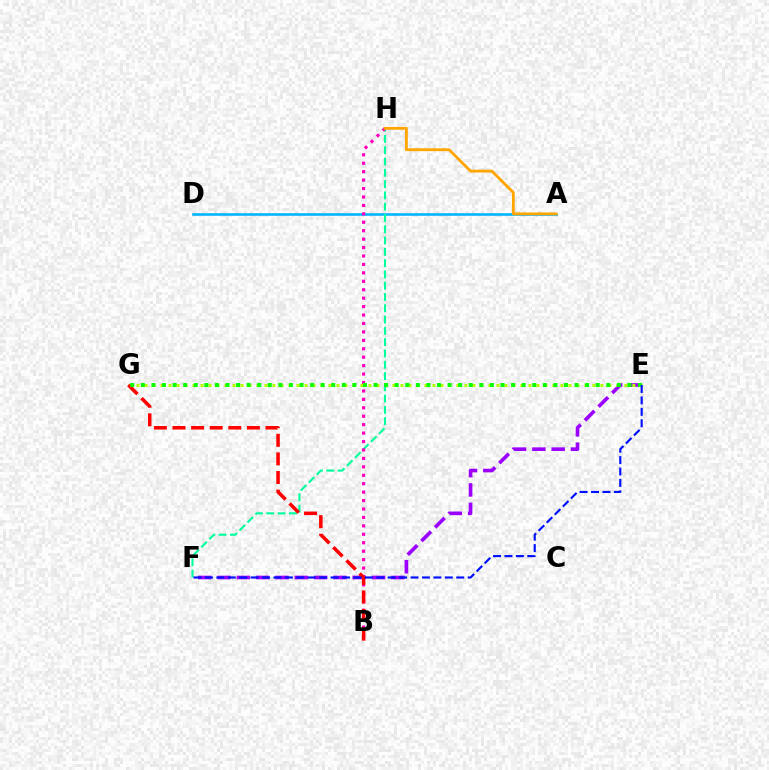{('A', 'D'): [{'color': '#00b5ff', 'line_style': 'solid', 'thickness': 1.86}], ('E', 'F'): [{'color': '#9b00ff', 'line_style': 'dashed', 'thickness': 2.62}, {'color': '#0010ff', 'line_style': 'dashed', 'thickness': 1.55}], ('E', 'G'): [{'color': '#b3ff00', 'line_style': 'dotted', 'thickness': 2.17}, {'color': '#08ff00', 'line_style': 'dotted', 'thickness': 2.87}], ('F', 'H'): [{'color': '#00ff9d', 'line_style': 'dashed', 'thickness': 1.53}], ('B', 'H'): [{'color': '#ff00bd', 'line_style': 'dotted', 'thickness': 2.29}], ('B', 'G'): [{'color': '#ff0000', 'line_style': 'dashed', 'thickness': 2.53}], ('A', 'H'): [{'color': '#ffa500', 'line_style': 'solid', 'thickness': 2.02}]}